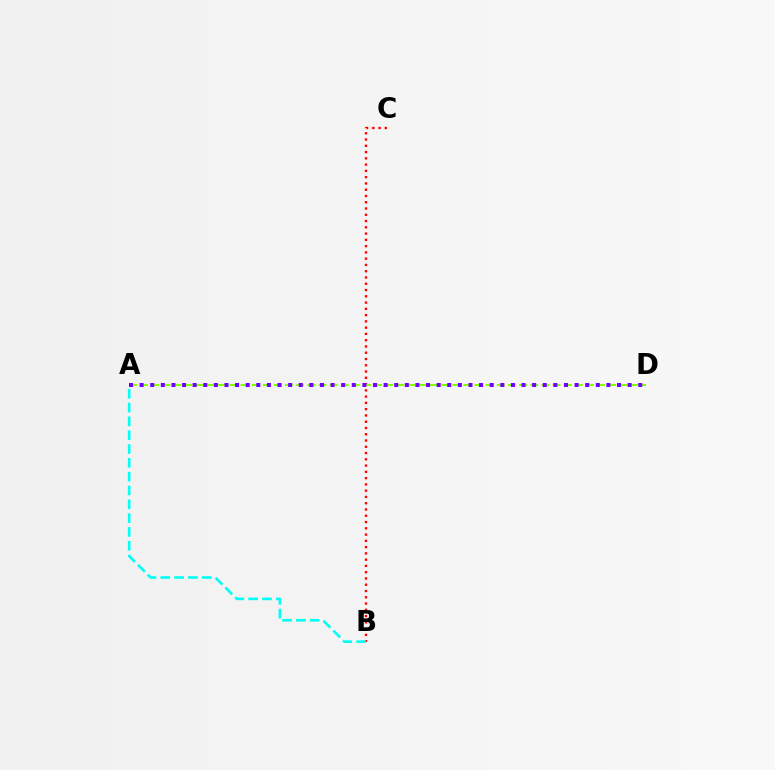{('B', 'C'): [{'color': '#ff0000', 'line_style': 'dotted', 'thickness': 1.7}], ('A', 'B'): [{'color': '#00fff6', 'line_style': 'dashed', 'thickness': 1.88}], ('A', 'D'): [{'color': '#84ff00', 'line_style': 'dashed', 'thickness': 1.51}, {'color': '#7200ff', 'line_style': 'dotted', 'thickness': 2.88}]}